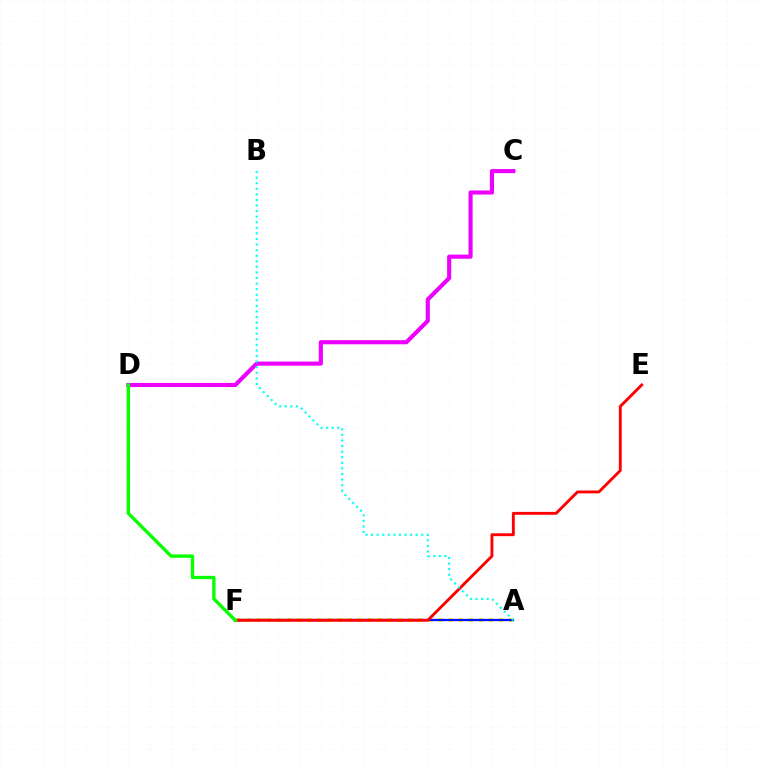{('C', 'D'): [{'color': '#ee00ff', 'line_style': 'solid', 'thickness': 2.96}], ('A', 'F'): [{'color': '#fcf500', 'line_style': 'dotted', 'thickness': 2.74}, {'color': '#0010ff', 'line_style': 'solid', 'thickness': 1.65}], ('E', 'F'): [{'color': '#ff0000', 'line_style': 'solid', 'thickness': 2.08}], ('D', 'F'): [{'color': '#08ff00', 'line_style': 'solid', 'thickness': 2.4}], ('A', 'B'): [{'color': '#00fff6', 'line_style': 'dotted', 'thickness': 1.51}]}